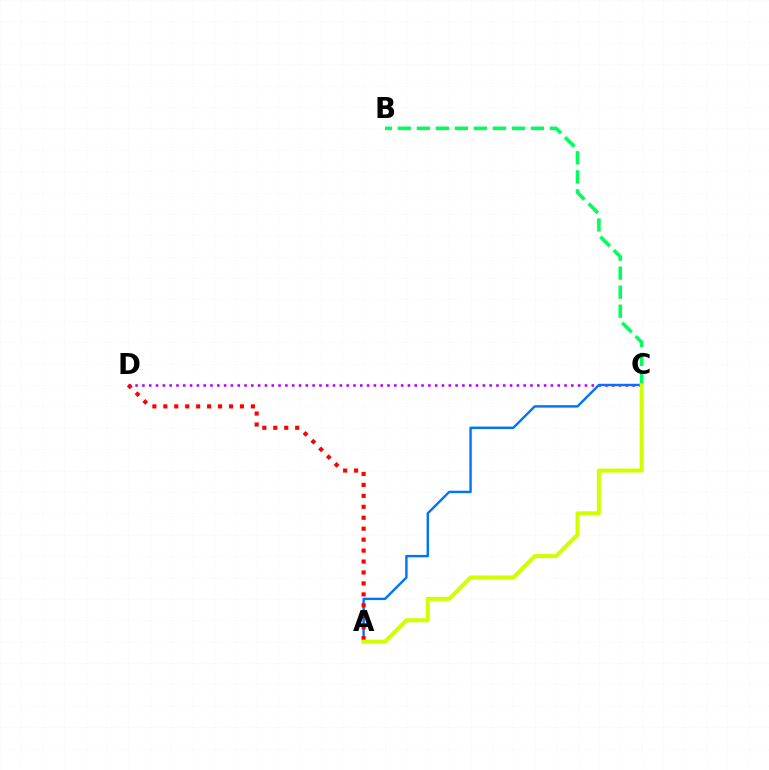{('C', 'D'): [{'color': '#b900ff', 'line_style': 'dotted', 'thickness': 1.85}], ('B', 'C'): [{'color': '#00ff5c', 'line_style': 'dashed', 'thickness': 2.58}], ('A', 'C'): [{'color': '#0074ff', 'line_style': 'solid', 'thickness': 1.74}, {'color': '#d1ff00', 'line_style': 'solid', 'thickness': 2.91}], ('A', 'D'): [{'color': '#ff0000', 'line_style': 'dotted', 'thickness': 2.97}]}